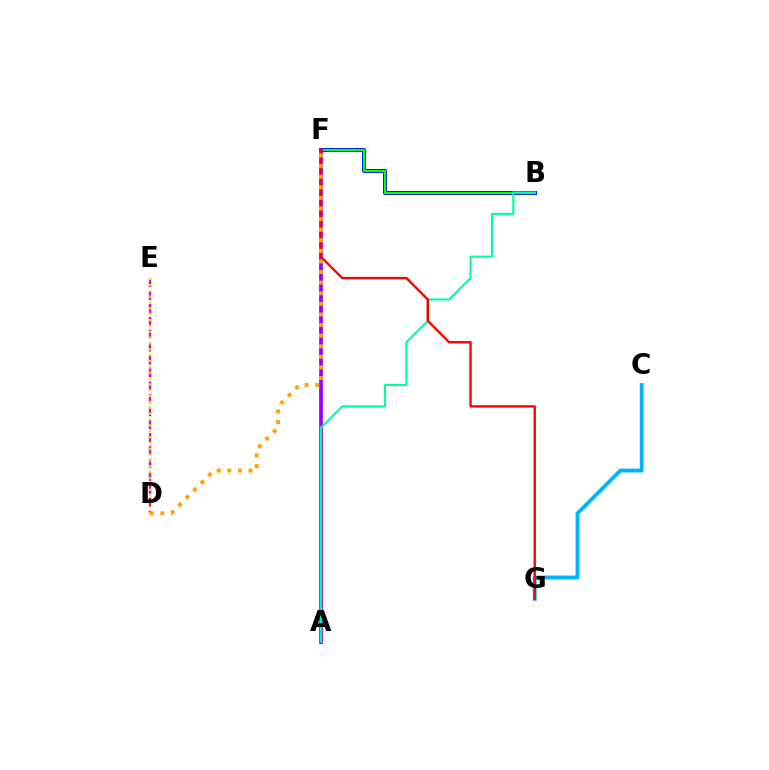{('C', 'G'): [{'color': '#00b5ff', 'line_style': 'solid', 'thickness': 2.77}], ('B', 'F'): [{'color': '#0010ff', 'line_style': 'solid', 'thickness': 2.85}, {'color': '#08ff00', 'line_style': 'solid', 'thickness': 1.53}], ('D', 'E'): [{'color': '#ff00bd', 'line_style': 'dashed', 'thickness': 1.76}, {'color': '#b3ff00', 'line_style': 'dotted', 'thickness': 1.59}], ('A', 'F'): [{'color': '#9b00ff', 'line_style': 'solid', 'thickness': 2.7}], ('A', 'B'): [{'color': '#00ff9d', 'line_style': 'solid', 'thickness': 1.53}], ('F', 'G'): [{'color': '#ff0000', 'line_style': 'solid', 'thickness': 1.71}], ('D', 'F'): [{'color': '#ffa500', 'line_style': 'dotted', 'thickness': 2.88}]}